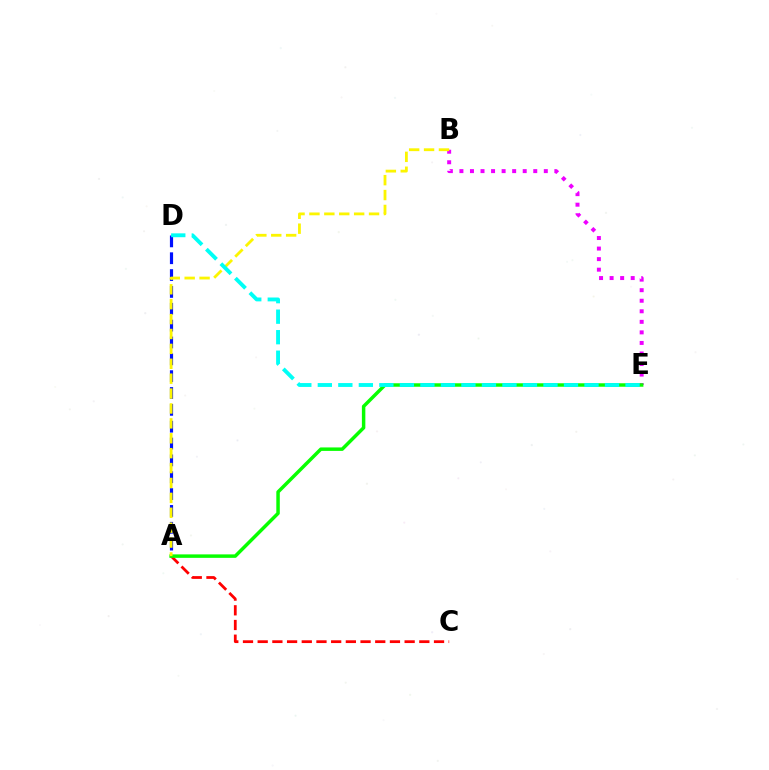{('A', 'C'): [{'color': '#ff0000', 'line_style': 'dashed', 'thickness': 2.0}], ('B', 'E'): [{'color': '#ee00ff', 'line_style': 'dotted', 'thickness': 2.87}], ('A', 'D'): [{'color': '#0010ff', 'line_style': 'dashed', 'thickness': 2.29}], ('A', 'E'): [{'color': '#08ff00', 'line_style': 'solid', 'thickness': 2.5}], ('A', 'B'): [{'color': '#fcf500', 'line_style': 'dashed', 'thickness': 2.02}], ('D', 'E'): [{'color': '#00fff6', 'line_style': 'dashed', 'thickness': 2.79}]}